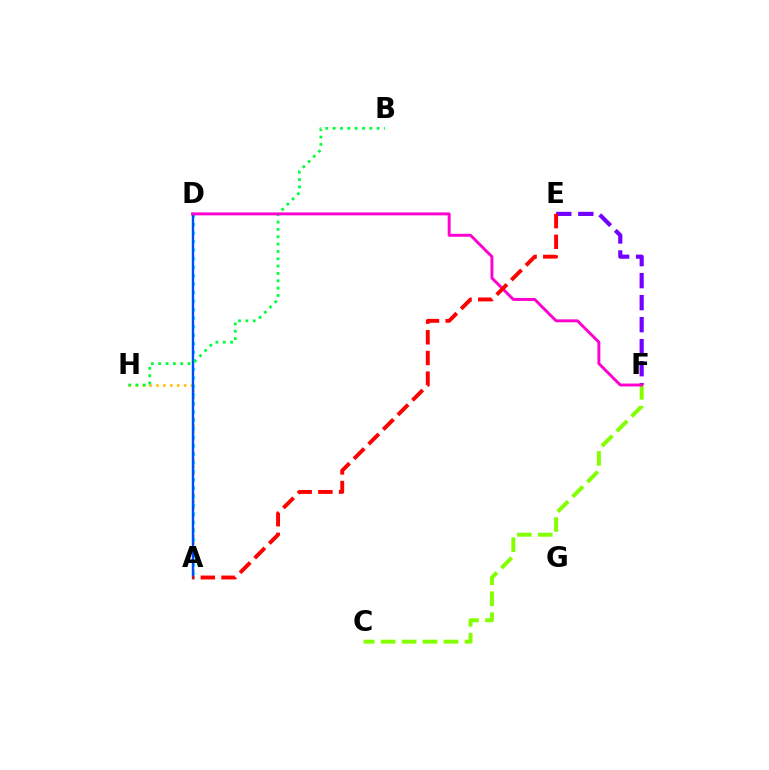{('E', 'F'): [{'color': '#7200ff', 'line_style': 'dashed', 'thickness': 2.99}], ('A', 'H'): [{'color': '#ffbd00', 'line_style': 'dotted', 'thickness': 1.88}], ('A', 'D'): [{'color': '#00fff6', 'line_style': 'dotted', 'thickness': 2.31}, {'color': '#004bff', 'line_style': 'solid', 'thickness': 1.72}], ('B', 'H'): [{'color': '#00ff39', 'line_style': 'dotted', 'thickness': 1.99}], ('C', 'F'): [{'color': '#84ff00', 'line_style': 'dashed', 'thickness': 2.85}], ('D', 'F'): [{'color': '#ff00cf', 'line_style': 'solid', 'thickness': 2.11}], ('A', 'E'): [{'color': '#ff0000', 'line_style': 'dashed', 'thickness': 2.81}]}